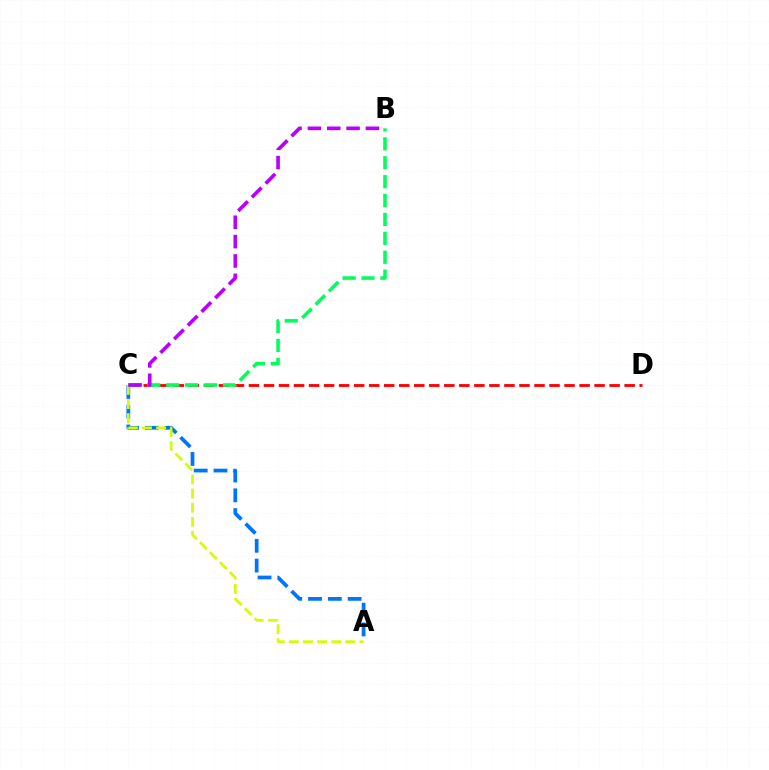{('A', 'C'): [{'color': '#0074ff', 'line_style': 'dashed', 'thickness': 2.69}, {'color': '#d1ff00', 'line_style': 'dashed', 'thickness': 1.92}], ('C', 'D'): [{'color': '#ff0000', 'line_style': 'dashed', 'thickness': 2.04}], ('B', 'C'): [{'color': '#00ff5c', 'line_style': 'dashed', 'thickness': 2.57}, {'color': '#b900ff', 'line_style': 'dashed', 'thickness': 2.63}]}